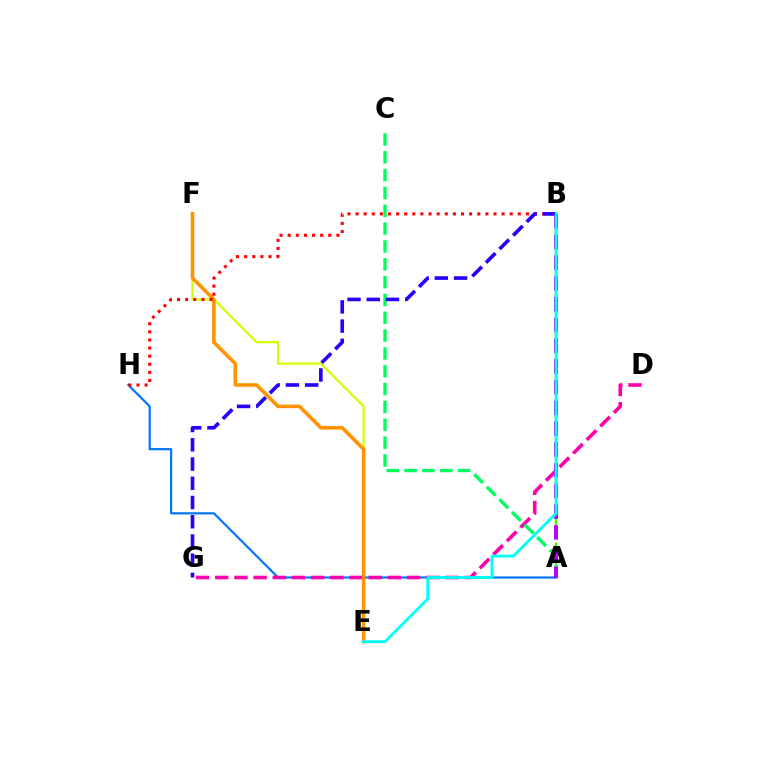{('A', 'B'): [{'color': '#3dff00', 'line_style': 'dashed', 'thickness': 1.79}, {'color': '#b900ff', 'line_style': 'dashed', 'thickness': 2.82}], ('A', 'H'): [{'color': '#0074ff', 'line_style': 'solid', 'thickness': 1.57}], ('D', 'G'): [{'color': '#ff00ac', 'line_style': 'dashed', 'thickness': 2.61}], ('E', 'F'): [{'color': '#d1ff00', 'line_style': 'solid', 'thickness': 1.59}, {'color': '#ff9400', 'line_style': 'solid', 'thickness': 2.59}], ('A', 'C'): [{'color': '#00ff5c', 'line_style': 'dashed', 'thickness': 2.42}], ('B', 'H'): [{'color': '#ff0000', 'line_style': 'dotted', 'thickness': 2.2}], ('B', 'G'): [{'color': '#2500ff', 'line_style': 'dashed', 'thickness': 2.61}], ('B', 'E'): [{'color': '#00fff6', 'line_style': 'solid', 'thickness': 2.04}]}